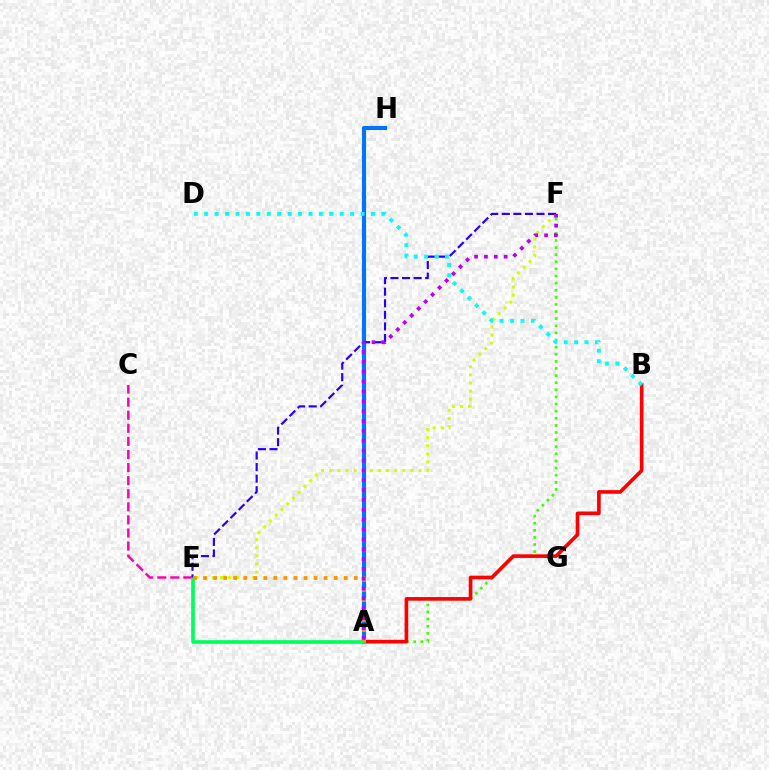{('A', 'F'): [{'color': '#3dff00', 'line_style': 'dotted', 'thickness': 1.93}, {'color': '#b900ff', 'line_style': 'dotted', 'thickness': 2.68}], ('E', 'F'): [{'color': '#d1ff00', 'line_style': 'dotted', 'thickness': 2.21}, {'color': '#2500ff', 'line_style': 'dashed', 'thickness': 1.57}], ('C', 'E'): [{'color': '#ff00ac', 'line_style': 'dashed', 'thickness': 1.78}], ('A', 'H'): [{'color': '#0074ff', 'line_style': 'solid', 'thickness': 2.96}], ('A', 'B'): [{'color': '#ff0000', 'line_style': 'solid', 'thickness': 2.63}], ('A', 'E'): [{'color': '#00ff5c', 'line_style': 'solid', 'thickness': 2.64}, {'color': '#ff9400', 'line_style': 'dotted', 'thickness': 2.73}], ('B', 'D'): [{'color': '#00fff6', 'line_style': 'dotted', 'thickness': 2.83}]}